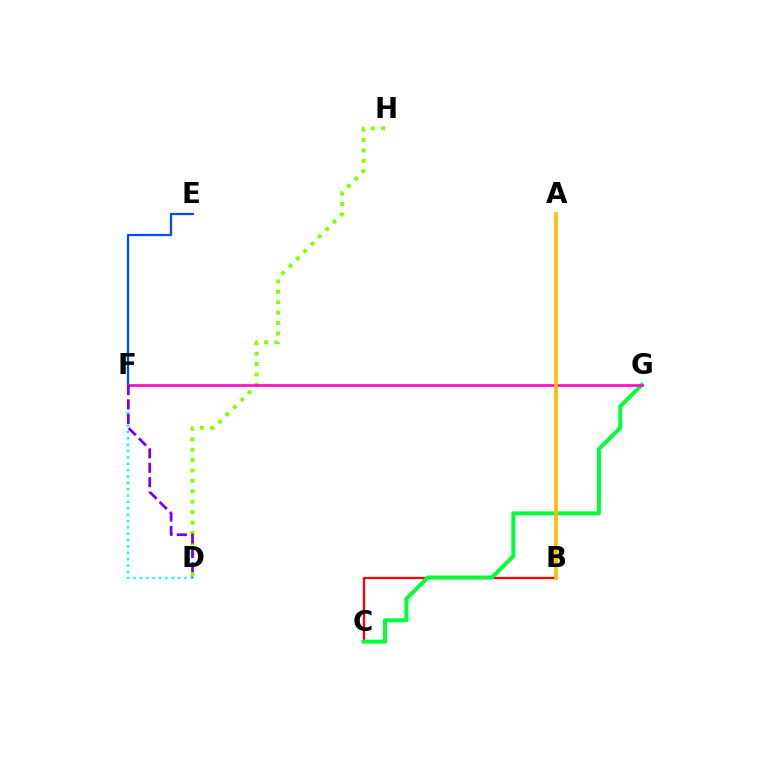{('B', 'C'): [{'color': '#ff0000', 'line_style': 'solid', 'thickness': 1.65}], ('D', 'F'): [{'color': '#00fff6', 'line_style': 'dotted', 'thickness': 1.73}, {'color': '#7200ff', 'line_style': 'dashed', 'thickness': 1.96}], ('D', 'H'): [{'color': '#84ff00', 'line_style': 'dotted', 'thickness': 2.83}], ('E', 'F'): [{'color': '#004bff', 'line_style': 'solid', 'thickness': 1.62}], ('C', 'G'): [{'color': '#00ff39', 'line_style': 'solid', 'thickness': 2.87}], ('F', 'G'): [{'color': '#ff00cf', 'line_style': 'solid', 'thickness': 1.88}], ('A', 'B'): [{'color': '#ffbd00', 'line_style': 'solid', 'thickness': 2.64}]}